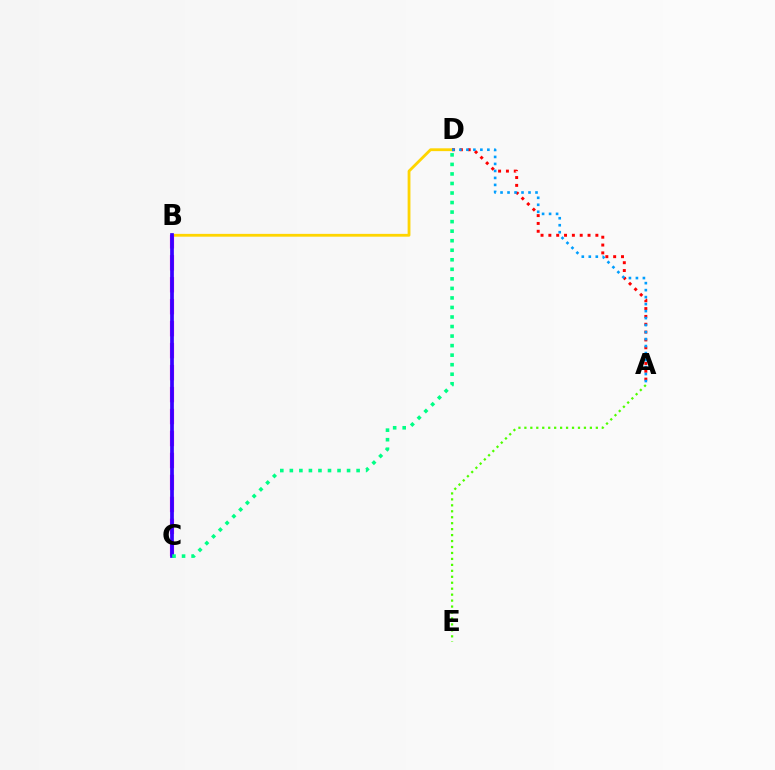{('B', 'D'): [{'color': '#ffd500', 'line_style': 'solid', 'thickness': 2.03}], ('A', 'E'): [{'color': '#4fff00', 'line_style': 'dotted', 'thickness': 1.62}], ('B', 'C'): [{'color': '#ff00ed', 'line_style': 'dashed', 'thickness': 2.98}, {'color': '#3700ff', 'line_style': 'solid', 'thickness': 2.67}], ('A', 'D'): [{'color': '#ff0000', 'line_style': 'dotted', 'thickness': 2.13}, {'color': '#009eff', 'line_style': 'dotted', 'thickness': 1.9}], ('C', 'D'): [{'color': '#00ff86', 'line_style': 'dotted', 'thickness': 2.59}]}